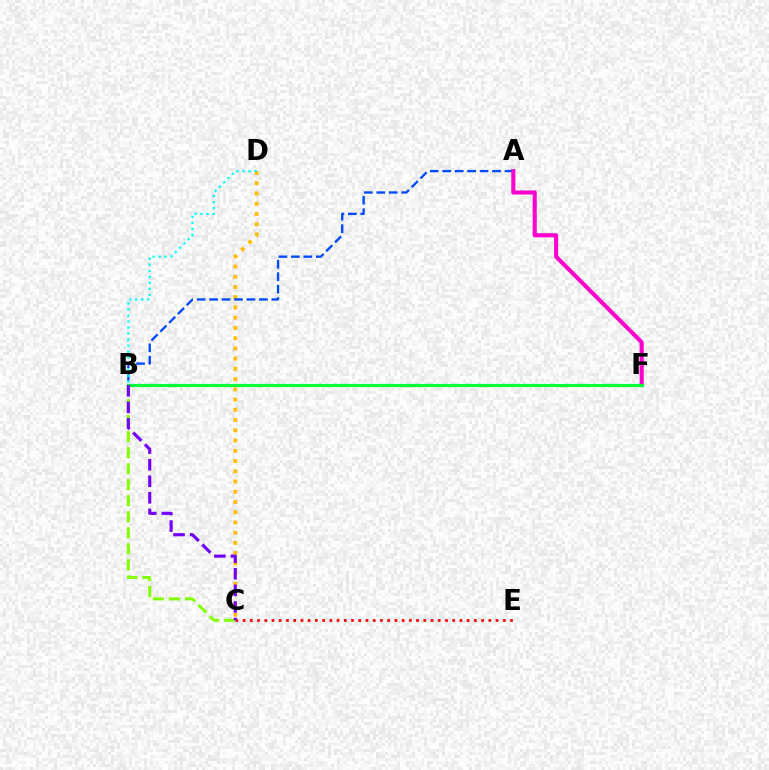{('C', 'D'): [{'color': '#ffbd00', 'line_style': 'dotted', 'thickness': 2.78}], ('A', 'B'): [{'color': '#004bff', 'line_style': 'dashed', 'thickness': 1.69}], ('A', 'F'): [{'color': '#ff00cf', 'line_style': 'solid', 'thickness': 2.95}], ('B', 'C'): [{'color': '#84ff00', 'line_style': 'dashed', 'thickness': 2.18}, {'color': '#7200ff', 'line_style': 'dashed', 'thickness': 2.25}], ('B', 'F'): [{'color': '#00ff39', 'line_style': 'solid', 'thickness': 2.29}], ('B', 'D'): [{'color': '#00fff6', 'line_style': 'dotted', 'thickness': 1.63}], ('C', 'E'): [{'color': '#ff0000', 'line_style': 'dotted', 'thickness': 1.96}]}